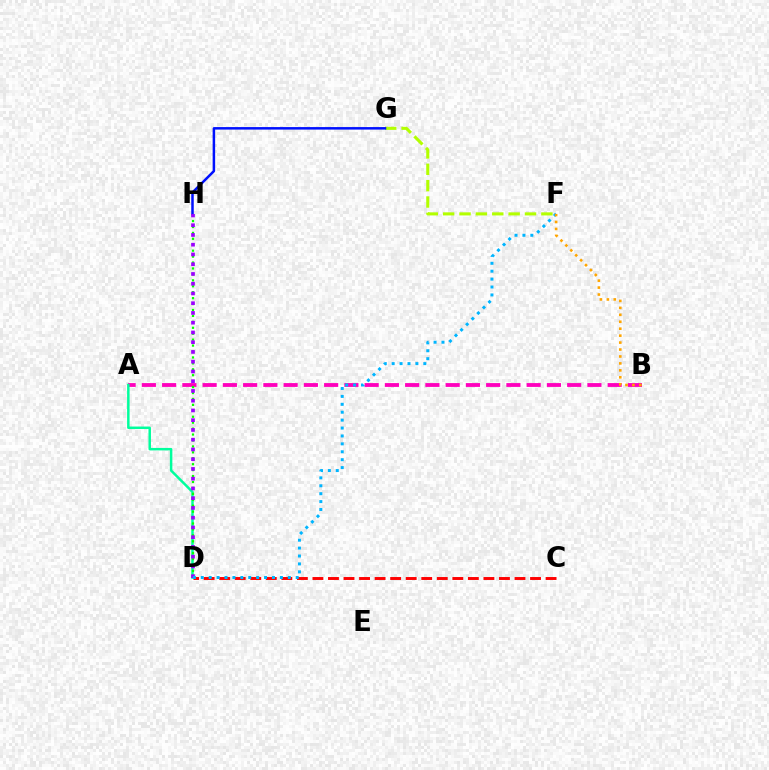{('C', 'D'): [{'color': '#ff0000', 'line_style': 'dashed', 'thickness': 2.11}], ('A', 'B'): [{'color': '#ff00bd', 'line_style': 'dashed', 'thickness': 2.75}], ('F', 'G'): [{'color': '#b3ff00', 'line_style': 'dashed', 'thickness': 2.22}], ('A', 'D'): [{'color': '#00ff9d', 'line_style': 'solid', 'thickness': 1.79}], ('D', 'H'): [{'color': '#08ff00', 'line_style': 'dotted', 'thickness': 1.61}, {'color': '#9b00ff', 'line_style': 'dotted', 'thickness': 2.65}], ('G', 'H'): [{'color': '#0010ff', 'line_style': 'solid', 'thickness': 1.8}], ('D', 'F'): [{'color': '#00b5ff', 'line_style': 'dotted', 'thickness': 2.15}], ('B', 'F'): [{'color': '#ffa500', 'line_style': 'dotted', 'thickness': 1.89}]}